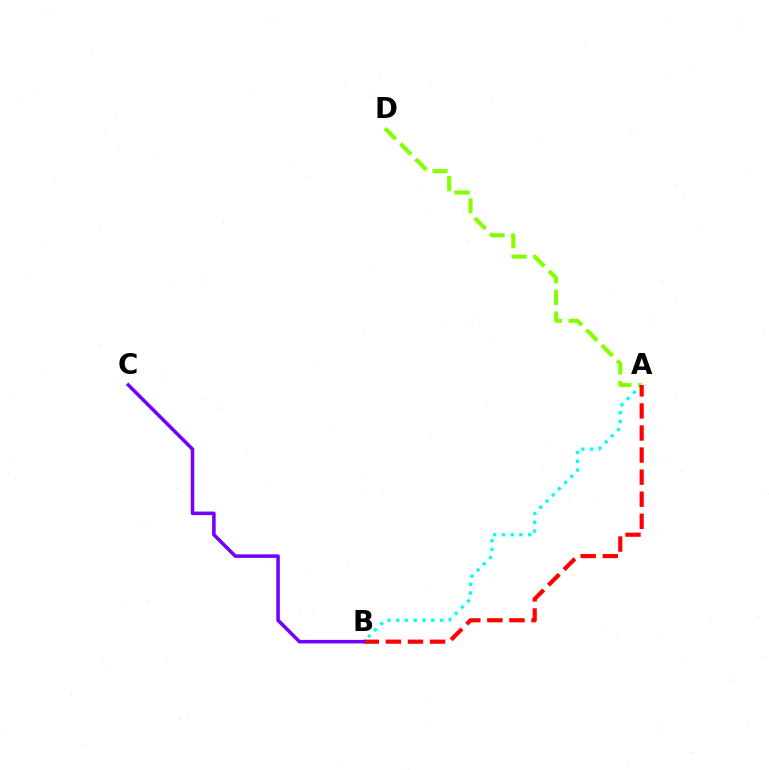{('A', 'B'): [{'color': '#00fff6', 'line_style': 'dotted', 'thickness': 2.38}, {'color': '#ff0000', 'line_style': 'dashed', 'thickness': 3.0}], ('A', 'D'): [{'color': '#84ff00', 'line_style': 'dashed', 'thickness': 2.95}], ('B', 'C'): [{'color': '#7200ff', 'line_style': 'solid', 'thickness': 2.55}]}